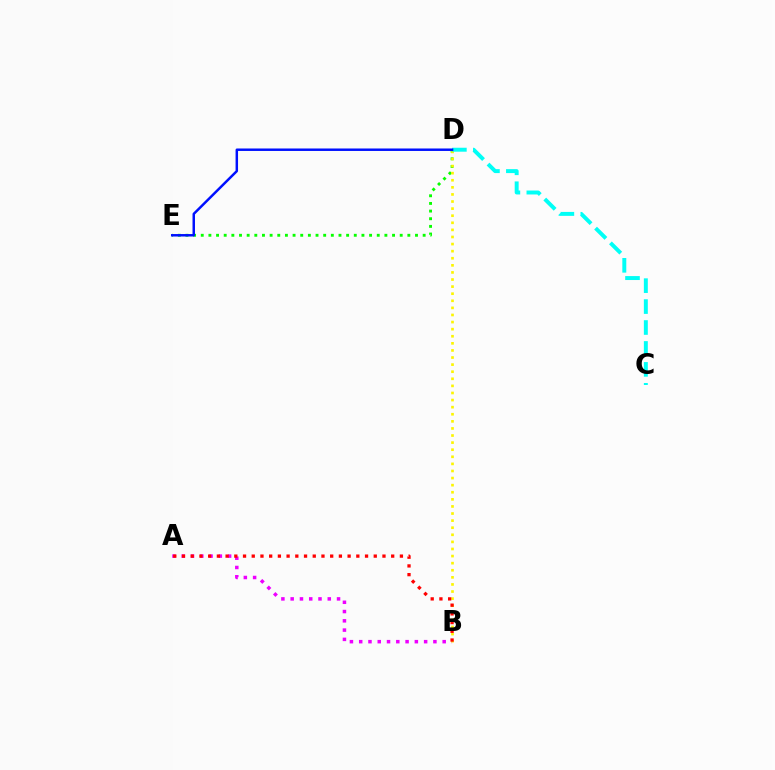{('A', 'B'): [{'color': '#ee00ff', 'line_style': 'dotted', 'thickness': 2.52}, {'color': '#ff0000', 'line_style': 'dotted', 'thickness': 2.37}], ('D', 'E'): [{'color': '#08ff00', 'line_style': 'dotted', 'thickness': 2.08}, {'color': '#0010ff', 'line_style': 'solid', 'thickness': 1.78}], ('B', 'D'): [{'color': '#fcf500', 'line_style': 'dotted', 'thickness': 1.93}], ('C', 'D'): [{'color': '#00fff6', 'line_style': 'dashed', 'thickness': 2.84}]}